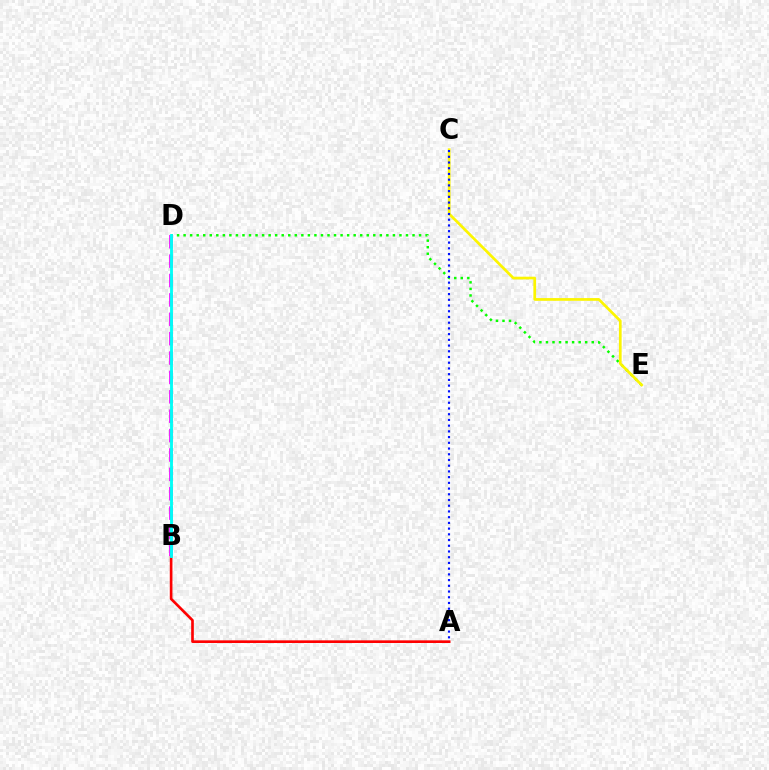{('A', 'B'): [{'color': '#ff0000', 'line_style': 'solid', 'thickness': 1.91}], ('D', 'E'): [{'color': '#08ff00', 'line_style': 'dotted', 'thickness': 1.78}], ('C', 'E'): [{'color': '#fcf500', 'line_style': 'solid', 'thickness': 1.96}], ('A', 'C'): [{'color': '#0010ff', 'line_style': 'dotted', 'thickness': 1.55}], ('B', 'D'): [{'color': '#ee00ff', 'line_style': 'dashed', 'thickness': 2.63}, {'color': '#00fff6', 'line_style': 'solid', 'thickness': 2.06}]}